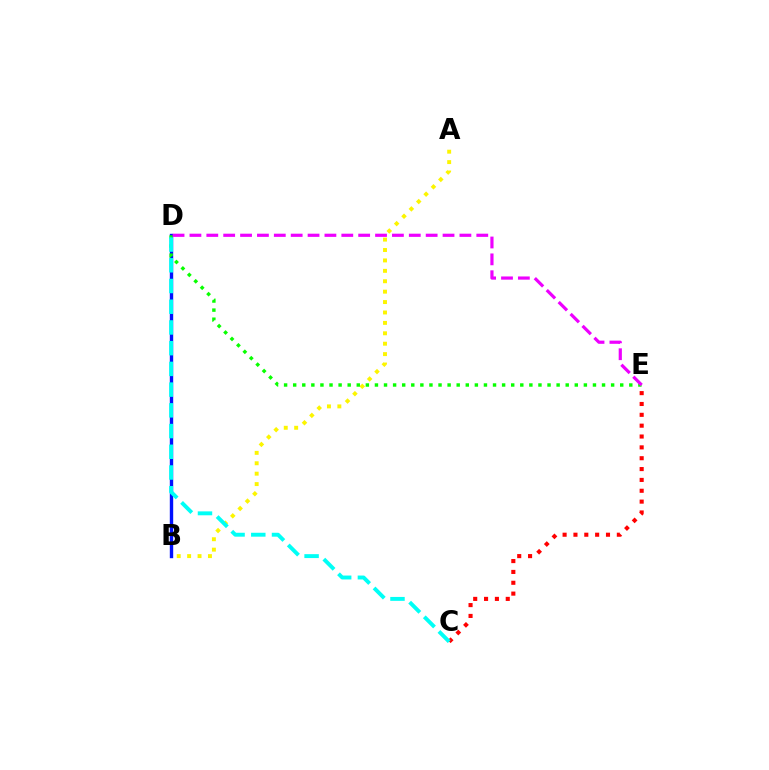{('A', 'B'): [{'color': '#fcf500', 'line_style': 'dotted', 'thickness': 2.83}], ('B', 'D'): [{'color': '#0010ff', 'line_style': 'solid', 'thickness': 2.44}], ('D', 'E'): [{'color': '#08ff00', 'line_style': 'dotted', 'thickness': 2.47}, {'color': '#ee00ff', 'line_style': 'dashed', 'thickness': 2.29}], ('C', 'E'): [{'color': '#ff0000', 'line_style': 'dotted', 'thickness': 2.95}], ('C', 'D'): [{'color': '#00fff6', 'line_style': 'dashed', 'thickness': 2.82}]}